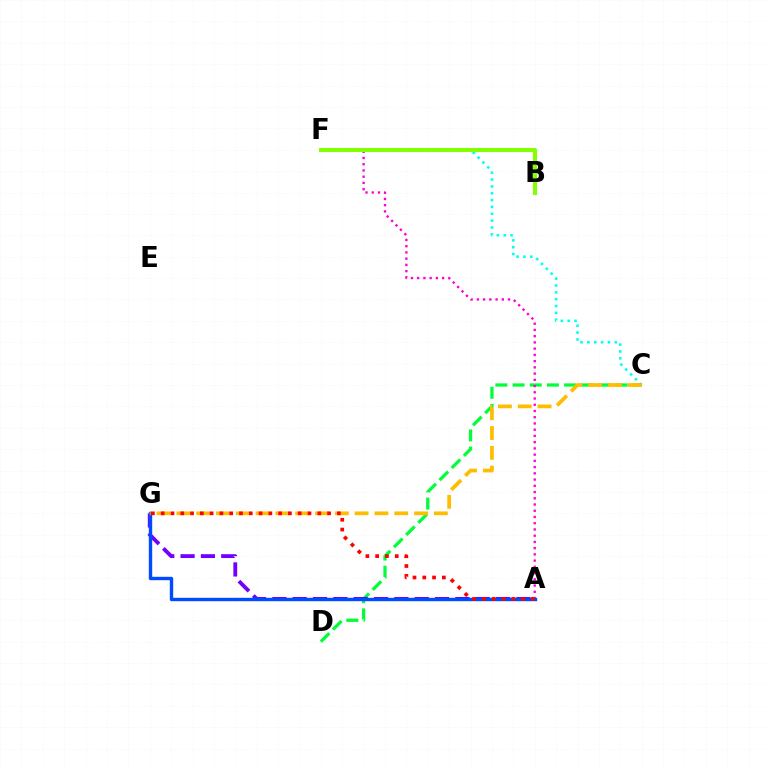{('C', 'D'): [{'color': '#00ff39', 'line_style': 'dashed', 'thickness': 2.33}], ('C', 'F'): [{'color': '#00fff6', 'line_style': 'dotted', 'thickness': 1.86}], ('A', 'F'): [{'color': '#ff00cf', 'line_style': 'dotted', 'thickness': 1.69}], ('A', 'G'): [{'color': '#7200ff', 'line_style': 'dashed', 'thickness': 2.76}, {'color': '#004bff', 'line_style': 'solid', 'thickness': 2.44}, {'color': '#ff0000', 'line_style': 'dotted', 'thickness': 2.66}], ('B', 'F'): [{'color': '#84ff00', 'line_style': 'solid', 'thickness': 2.94}], ('C', 'G'): [{'color': '#ffbd00', 'line_style': 'dashed', 'thickness': 2.69}]}